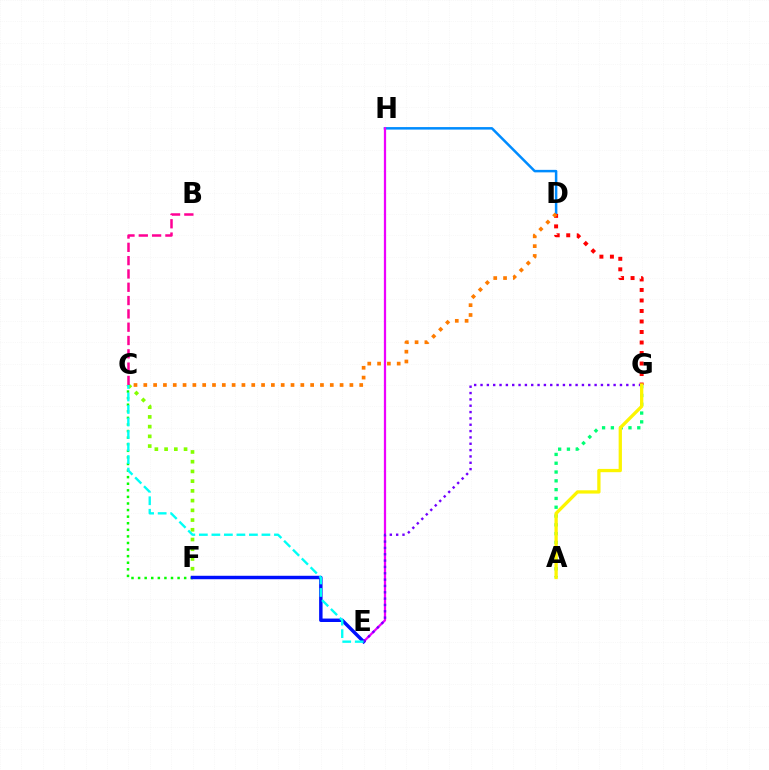{('D', 'H'): [{'color': '#008cff', 'line_style': 'solid', 'thickness': 1.8}], ('C', 'F'): [{'color': '#84ff00', 'line_style': 'dotted', 'thickness': 2.64}, {'color': '#08ff00', 'line_style': 'dotted', 'thickness': 1.79}], ('A', 'G'): [{'color': '#00ff74', 'line_style': 'dotted', 'thickness': 2.39}, {'color': '#fcf500', 'line_style': 'solid', 'thickness': 2.36}], ('D', 'G'): [{'color': '#ff0000', 'line_style': 'dotted', 'thickness': 2.86}], ('E', 'H'): [{'color': '#ee00ff', 'line_style': 'solid', 'thickness': 1.62}], ('E', 'F'): [{'color': '#0010ff', 'line_style': 'solid', 'thickness': 2.48}], ('C', 'D'): [{'color': '#ff7c00', 'line_style': 'dotted', 'thickness': 2.67}], ('B', 'C'): [{'color': '#ff0094', 'line_style': 'dashed', 'thickness': 1.81}], ('E', 'G'): [{'color': '#7200ff', 'line_style': 'dotted', 'thickness': 1.72}], ('C', 'E'): [{'color': '#00fff6', 'line_style': 'dashed', 'thickness': 1.7}]}